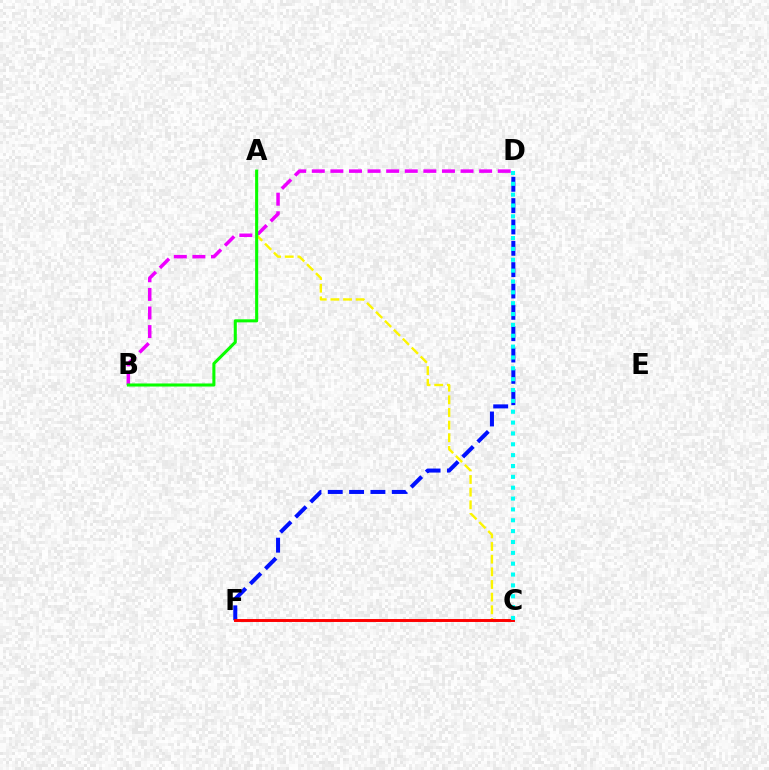{('B', 'D'): [{'color': '#ee00ff', 'line_style': 'dashed', 'thickness': 2.53}], ('D', 'F'): [{'color': '#0010ff', 'line_style': 'dashed', 'thickness': 2.9}], ('A', 'C'): [{'color': '#fcf500', 'line_style': 'dashed', 'thickness': 1.72}], ('A', 'B'): [{'color': '#08ff00', 'line_style': 'solid', 'thickness': 2.2}], ('C', 'F'): [{'color': '#ff0000', 'line_style': 'solid', 'thickness': 2.12}], ('C', 'D'): [{'color': '#00fff6', 'line_style': 'dotted', 'thickness': 2.95}]}